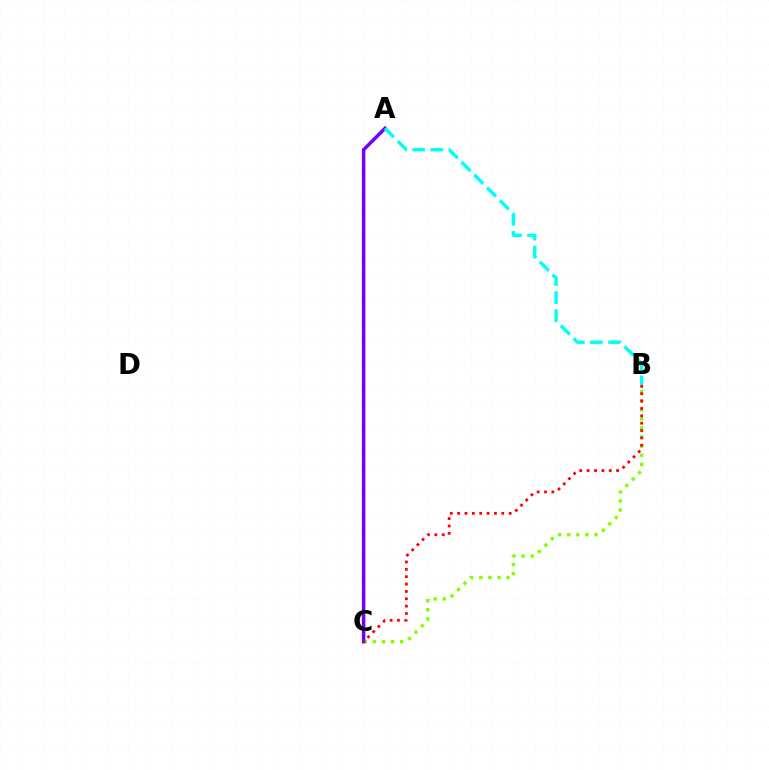{('B', 'C'): [{'color': '#84ff00', 'line_style': 'dotted', 'thickness': 2.47}, {'color': '#ff0000', 'line_style': 'dotted', 'thickness': 2.0}], ('A', 'C'): [{'color': '#7200ff', 'line_style': 'solid', 'thickness': 2.51}], ('A', 'B'): [{'color': '#00fff6', 'line_style': 'dashed', 'thickness': 2.46}]}